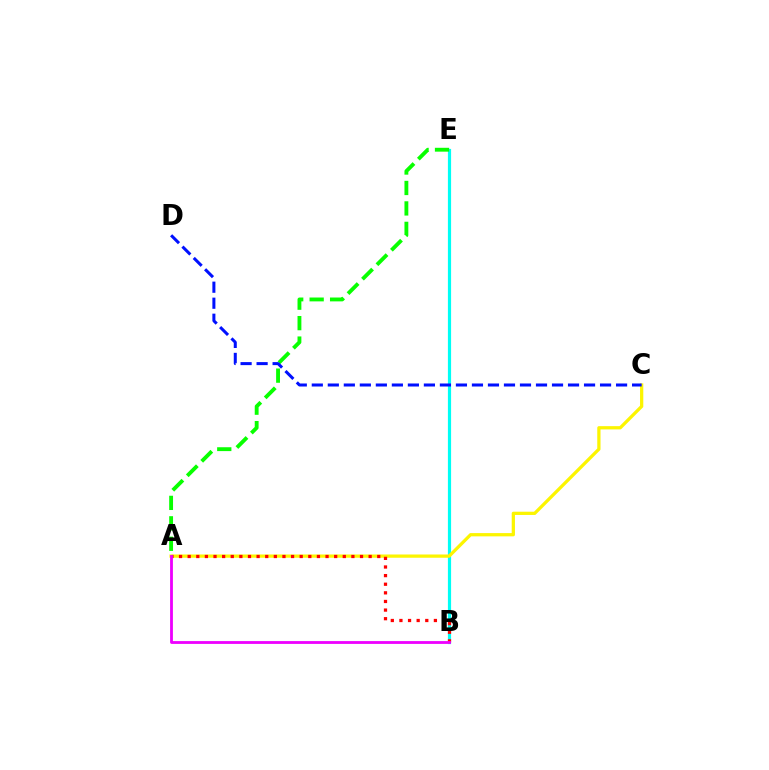{('B', 'E'): [{'color': '#00fff6', 'line_style': 'solid', 'thickness': 2.29}], ('A', 'C'): [{'color': '#fcf500', 'line_style': 'solid', 'thickness': 2.34}], ('A', 'B'): [{'color': '#ff0000', 'line_style': 'dotted', 'thickness': 2.34}, {'color': '#ee00ff', 'line_style': 'solid', 'thickness': 2.02}], ('A', 'E'): [{'color': '#08ff00', 'line_style': 'dashed', 'thickness': 2.78}], ('C', 'D'): [{'color': '#0010ff', 'line_style': 'dashed', 'thickness': 2.18}]}